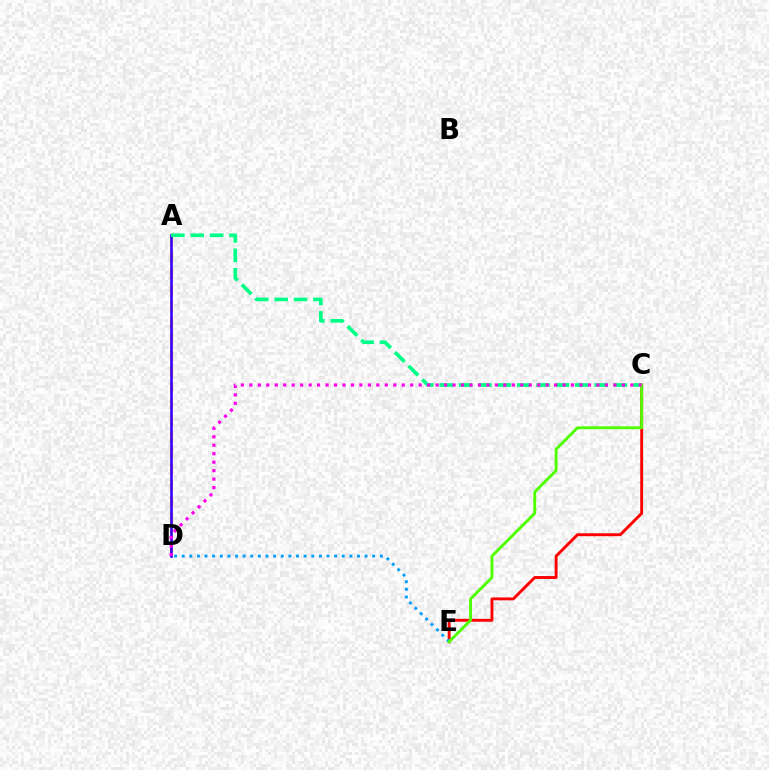{('A', 'D'): [{'color': '#ffd500', 'line_style': 'dashed', 'thickness': 2.21}, {'color': '#3700ff', 'line_style': 'solid', 'thickness': 1.89}], ('C', 'E'): [{'color': '#ff0000', 'line_style': 'solid', 'thickness': 2.09}, {'color': '#4fff00', 'line_style': 'solid', 'thickness': 2.09}], ('A', 'C'): [{'color': '#00ff86', 'line_style': 'dashed', 'thickness': 2.63}], ('D', 'E'): [{'color': '#009eff', 'line_style': 'dotted', 'thickness': 2.07}], ('C', 'D'): [{'color': '#ff00ed', 'line_style': 'dotted', 'thickness': 2.3}]}